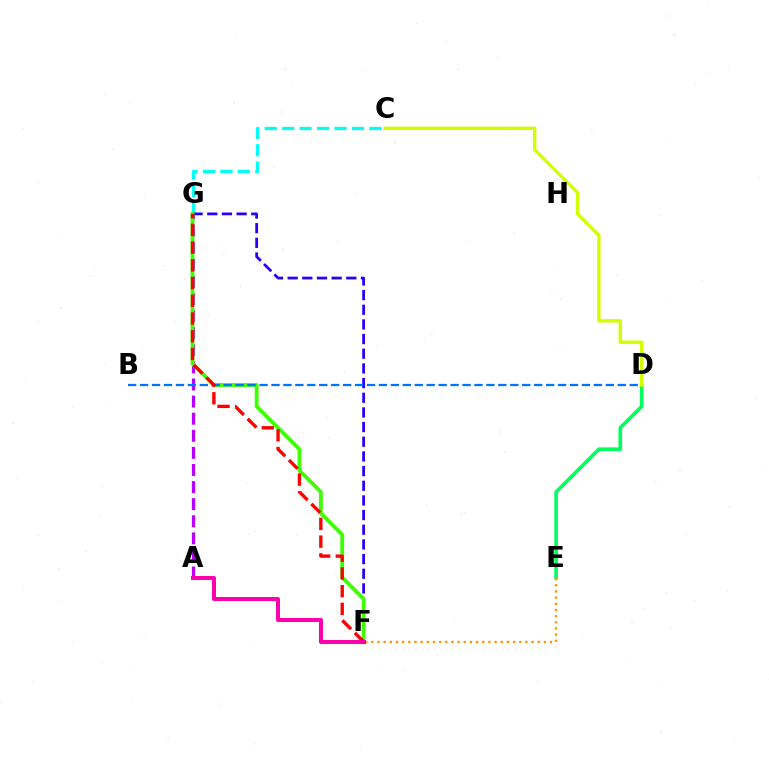{('D', 'E'): [{'color': '#00ff5c', 'line_style': 'solid', 'thickness': 2.61}], ('C', 'G'): [{'color': '#00fff6', 'line_style': 'dashed', 'thickness': 2.37}], ('A', 'G'): [{'color': '#b900ff', 'line_style': 'dashed', 'thickness': 2.32}], ('F', 'G'): [{'color': '#2500ff', 'line_style': 'dashed', 'thickness': 1.99}, {'color': '#3dff00', 'line_style': 'solid', 'thickness': 2.74}, {'color': '#ff0000', 'line_style': 'dashed', 'thickness': 2.41}], ('B', 'D'): [{'color': '#0074ff', 'line_style': 'dashed', 'thickness': 1.62}], ('C', 'D'): [{'color': '#d1ff00', 'line_style': 'solid', 'thickness': 2.44}], ('E', 'F'): [{'color': '#ff9400', 'line_style': 'dotted', 'thickness': 1.67}], ('A', 'F'): [{'color': '#ff00ac', 'line_style': 'solid', 'thickness': 2.88}]}